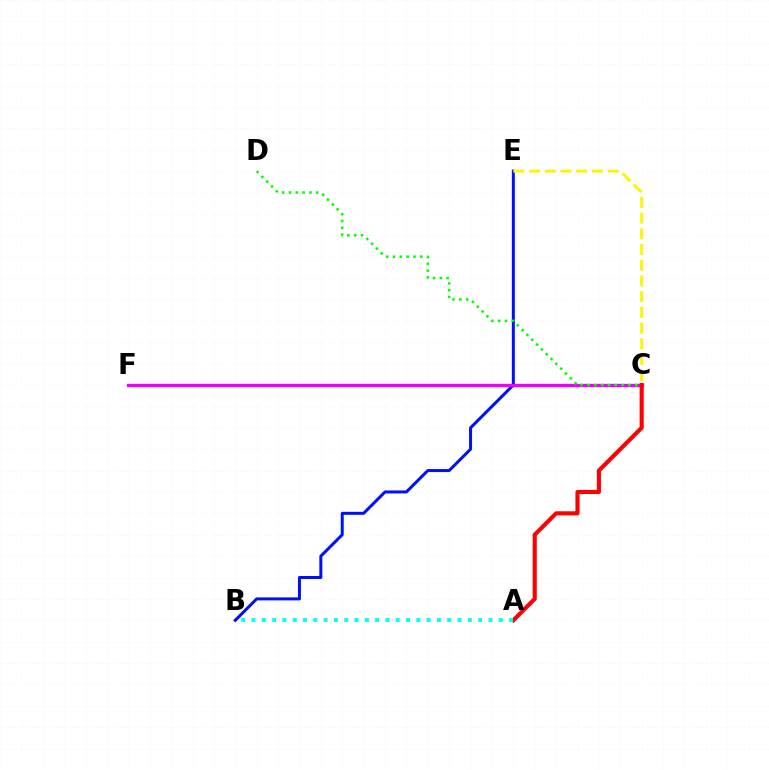{('B', 'E'): [{'color': '#0010ff', 'line_style': 'solid', 'thickness': 2.16}], ('C', 'F'): [{'color': '#ee00ff', 'line_style': 'solid', 'thickness': 2.38}], ('C', 'D'): [{'color': '#08ff00', 'line_style': 'dotted', 'thickness': 1.85}], ('C', 'E'): [{'color': '#fcf500', 'line_style': 'dashed', 'thickness': 2.14}], ('A', 'C'): [{'color': '#ff0000', 'line_style': 'solid', 'thickness': 2.96}], ('A', 'B'): [{'color': '#00fff6', 'line_style': 'dotted', 'thickness': 2.8}]}